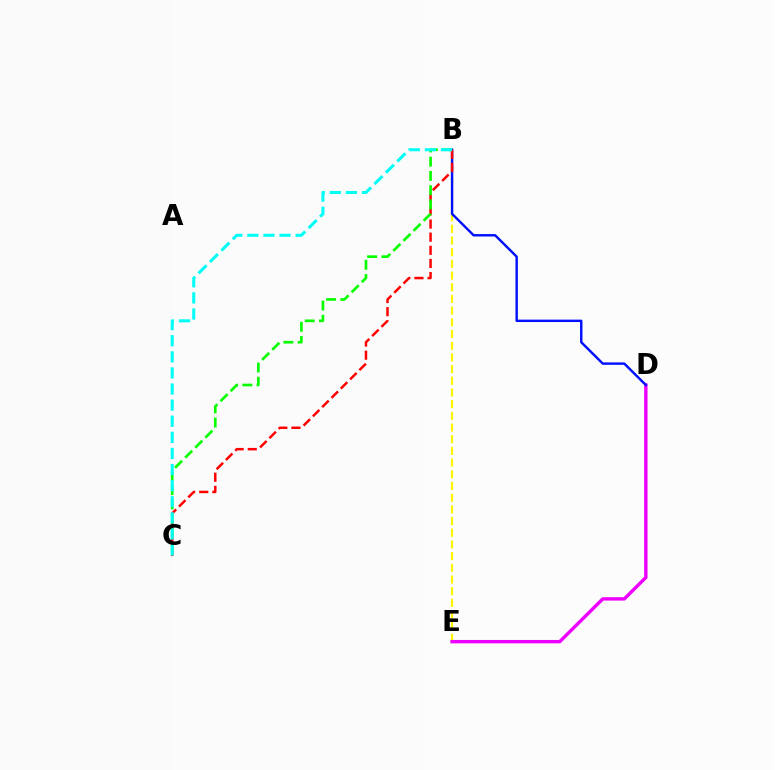{('B', 'E'): [{'color': '#fcf500', 'line_style': 'dashed', 'thickness': 1.59}], ('D', 'E'): [{'color': '#ee00ff', 'line_style': 'solid', 'thickness': 2.45}], ('B', 'D'): [{'color': '#0010ff', 'line_style': 'solid', 'thickness': 1.74}], ('B', 'C'): [{'color': '#ff0000', 'line_style': 'dashed', 'thickness': 1.78}, {'color': '#08ff00', 'line_style': 'dashed', 'thickness': 1.94}, {'color': '#00fff6', 'line_style': 'dashed', 'thickness': 2.19}]}